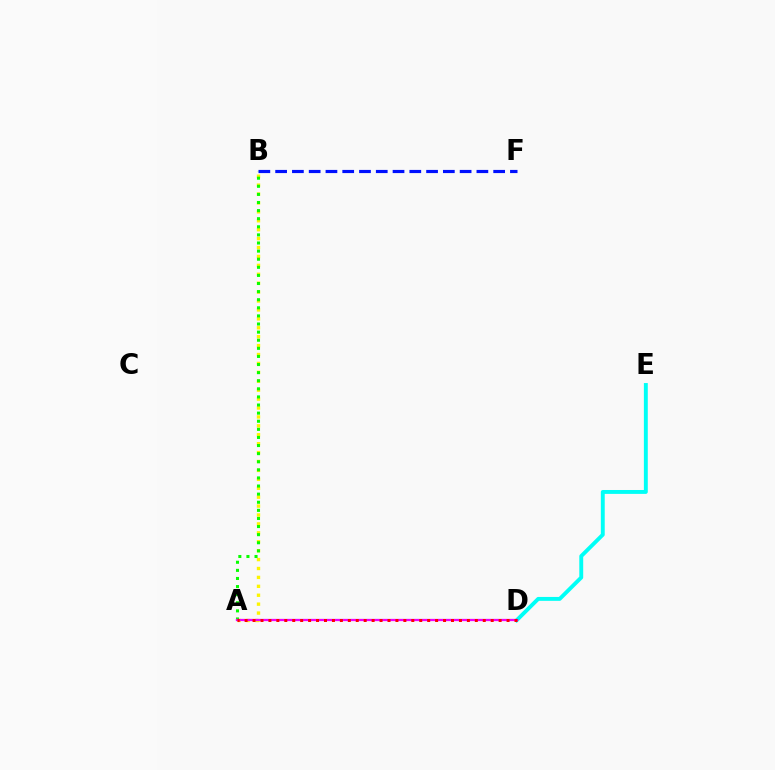{('A', 'B'): [{'color': '#fcf500', 'line_style': 'dotted', 'thickness': 2.42}, {'color': '#08ff00', 'line_style': 'dotted', 'thickness': 2.2}], ('D', 'E'): [{'color': '#00fff6', 'line_style': 'solid', 'thickness': 2.81}], ('A', 'D'): [{'color': '#ee00ff', 'line_style': 'solid', 'thickness': 1.63}, {'color': '#ff0000', 'line_style': 'dotted', 'thickness': 2.16}], ('B', 'F'): [{'color': '#0010ff', 'line_style': 'dashed', 'thickness': 2.28}]}